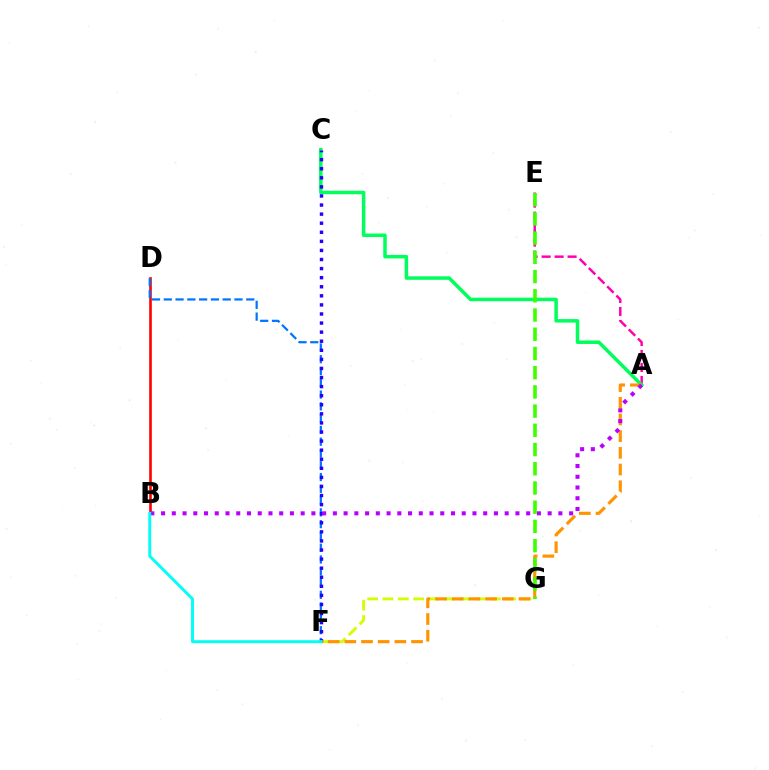{('B', 'D'): [{'color': '#ff0000', 'line_style': 'solid', 'thickness': 1.88}], ('D', 'F'): [{'color': '#0074ff', 'line_style': 'dashed', 'thickness': 1.6}], ('A', 'E'): [{'color': '#ff00ac', 'line_style': 'dashed', 'thickness': 1.76}], ('F', 'G'): [{'color': '#d1ff00', 'line_style': 'dashed', 'thickness': 2.08}], ('A', 'C'): [{'color': '#00ff5c', 'line_style': 'solid', 'thickness': 2.52}], ('C', 'F'): [{'color': '#2500ff', 'line_style': 'dotted', 'thickness': 2.47}], ('A', 'F'): [{'color': '#ff9400', 'line_style': 'dashed', 'thickness': 2.27}], ('A', 'B'): [{'color': '#b900ff', 'line_style': 'dotted', 'thickness': 2.92}], ('B', 'F'): [{'color': '#00fff6', 'line_style': 'solid', 'thickness': 2.09}], ('E', 'G'): [{'color': '#3dff00', 'line_style': 'dashed', 'thickness': 2.61}]}